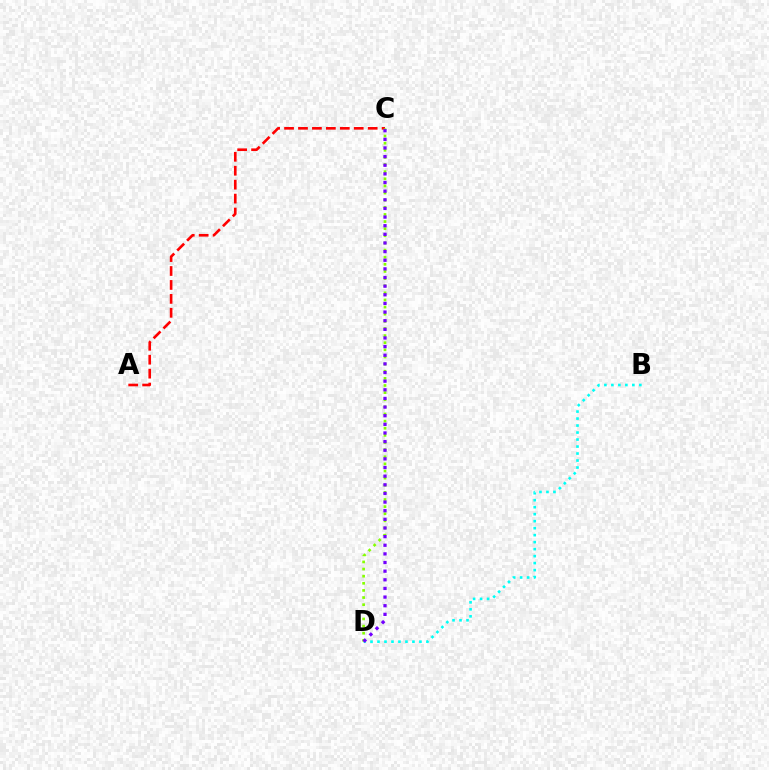{('B', 'D'): [{'color': '#00fff6', 'line_style': 'dotted', 'thickness': 1.9}], ('A', 'C'): [{'color': '#ff0000', 'line_style': 'dashed', 'thickness': 1.89}], ('C', 'D'): [{'color': '#84ff00', 'line_style': 'dotted', 'thickness': 1.94}, {'color': '#7200ff', 'line_style': 'dotted', 'thickness': 2.35}]}